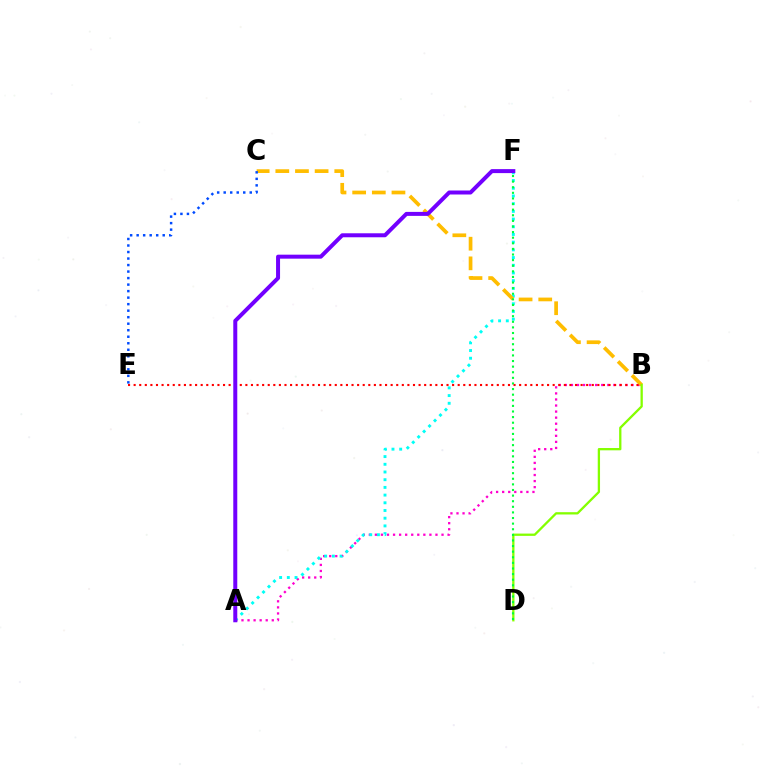{('A', 'B'): [{'color': '#ff00cf', 'line_style': 'dotted', 'thickness': 1.65}], ('A', 'F'): [{'color': '#00fff6', 'line_style': 'dotted', 'thickness': 2.09}, {'color': '#7200ff', 'line_style': 'solid', 'thickness': 2.87}], ('B', 'C'): [{'color': '#ffbd00', 'line_style': 'dashed', 'thickness': 2.67}], ('B', 'D'): [{'color': '#84ff00', 'line_style': 'solid', 'thickness': 1.65}], ('D', 'F'): [{'color': '#00ff39', 'line_style': 'dotted', 'thickness': 1.52}], ('B', 'E'): [{'color': '#ff0000', 'line_style': 'dotted', 'thickness': 1.52}], ('C', 'E'): [{'color': '#004bff', 'line_style': 'dotted', 'thickness': 1.77}]}